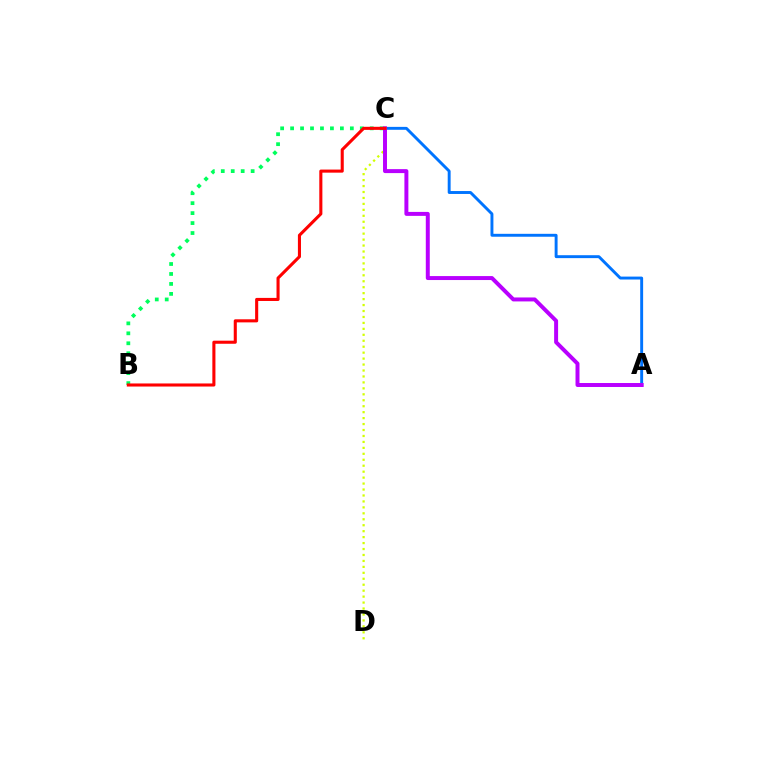{('C', 'D'): [{'color': '#d1ff00', 'line_style': 'dotted', 'thickness': 1.62}], ('B', 'C'): [{'color': '#00ff5c', 'line_style': 'dotted', 'thickness': 2.71}, {'color': '#ff0000', 'line_style': 'solid', 'thickness': 2.22}], ('A', 'C'): [{'color': '#0074ff', 'line_style': 'solid', 'thickness': 2.1}, {'color': '#b900ff', 'line_style': 'solid', 'thickness': 2.86}]}